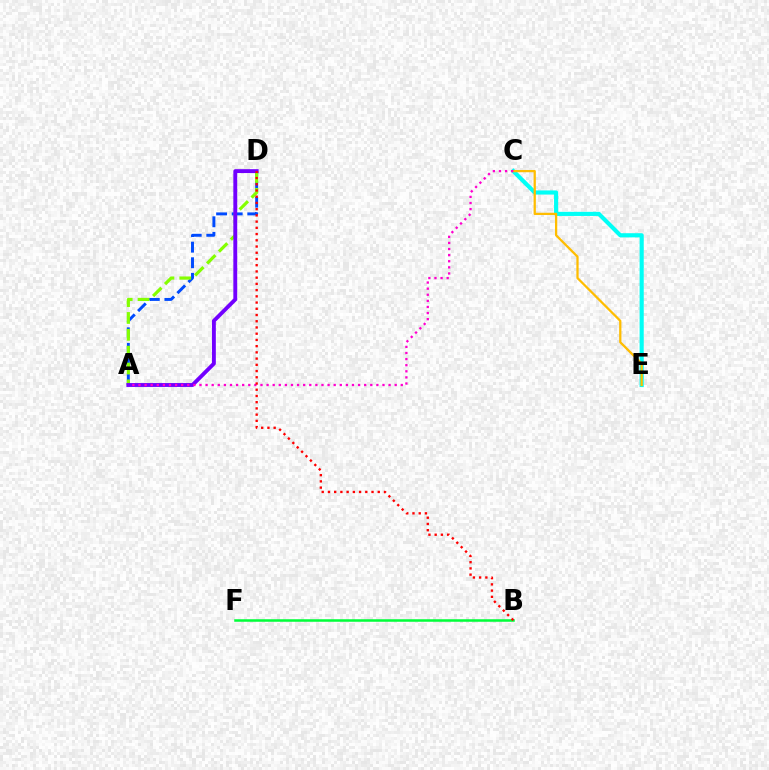{('A', 'D'): [{'color': '#004bff', 'line_style': 'dashed', 'thickness': 2.12}, {'color': '#84ff00', 'line_style': 'dashed', 'thickness': 2.29}, {'color': '#7200ff', 'line_style': 'solid', 'thickness': 2.79}], ('B', 'F'): [{'color': '#00ff39', 'line_style': 'solid', 'thickness': 1.81}], ('C', 'E'): [{'color': '#00fff6', 'line_style': 'solid', 'thickness': 2.98}, {'color': '#ffbd00', 'line_style': 'solid', 'thickness': 1.63}], ('A', 'C'): [{'color': '#ff00cf', 'line_style': 'dotted', 'thickness': 1.66}], ('B', 'D'): [{'color': '#ff0000', 'line_style': 'dotted', 'thickness': 1.69}]}